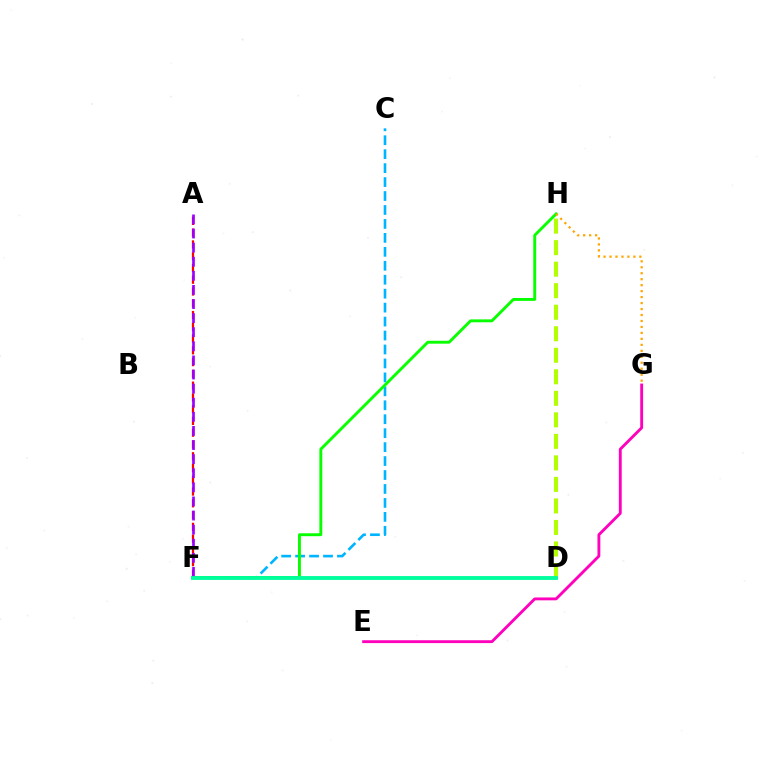{('A', 'F'): [{'color': '#ff0000', 'line_style': 'dashed', 'thickness': 1.6}, {'color': '#9b00ff', 'line_style': 'dashed', 'thickness': 1.92}], ('C', 'F'): [{'color': '#00b5ff', 'line_style': 'dashed', 'thickness': 1.9}], ('D', 'H'): [{'color': '#b3ff00', 'line_style': 'dashed', 'thickness': 2.92}], ('D', 'F'): [{'color': '#0010ff', 'line_style': 'solid', 'thickness': 1.64}, {'color': '#00ff9d', 'line_style': 'solid', 'thickness': 2.75}], ('E', 'G'): [{'color': '#ff00bd', 'line_style': 'solid', 'thickness': 2.06}], ('F', 'H'): [{'color': '#08ff00', 'line_style': 'solid', 'thickness': 2.09}], ('G', 'H'): [{'color': '#ffa500', 'line_style': 'dotted', 'thickness': 1.62}]}